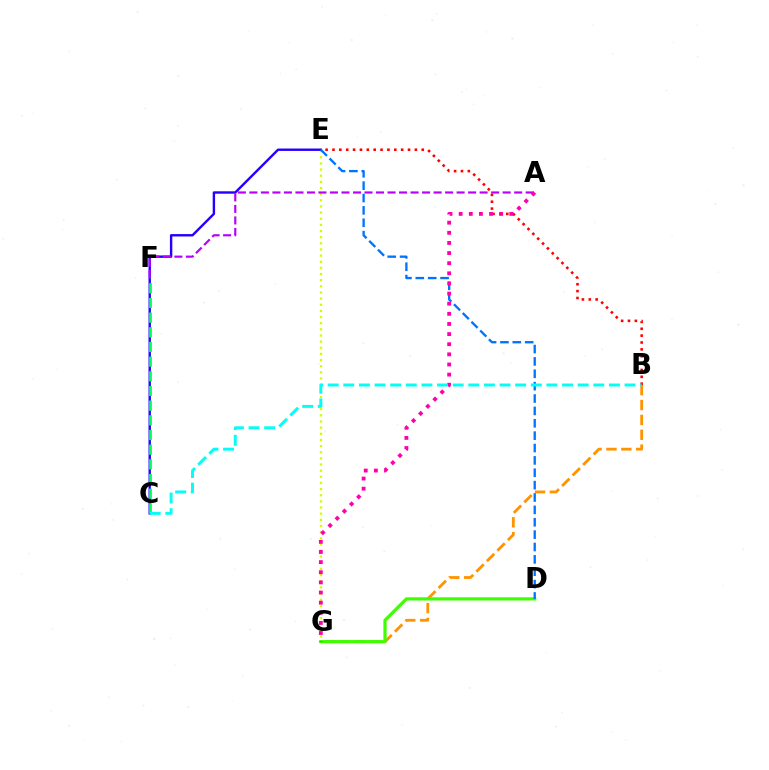{('E', 'G'): [{'color': '#d1ff00', 'line_style': 'dotted', 'thickness': 1.67}], ('C', 'E'): [{'color': '#2500ff', 'line_style': 'solid', 'thickness': 1.73}], ('B', 'G'): [{'color': '#ff9400', 'line_style': 'dashed', 'thickness': 2.02}], ('B', 'E'): [{'color': '#ff0000', 'line_style': 'dotted', 'thickness': 1.87}], ('C', 'F'): [{'color': '#00ff5c', 'line_style': 'dashed', 'thickness': 1.99}], ('A', 'F'): [{'color': '#b900ff', 'line_style': 'dashed', 'thickness': 1.56}], ('D', 'G'): [{'color': '#3dff00', 'line_style': 'solid', 'thickness': 2.31}], ('D', 'E'): [{'color': '#0074ff', 'line_style': 'dashed', 'thickness': 1.68}], ('A', 'G'): [{'color': '#ff00ac', 'line_style': 'dotted', 'thickness': 2.75}], ('B', 'C'): [{'color': '#00fff6', 'line_style': 'dashed', 'thickness': 2.12}]}